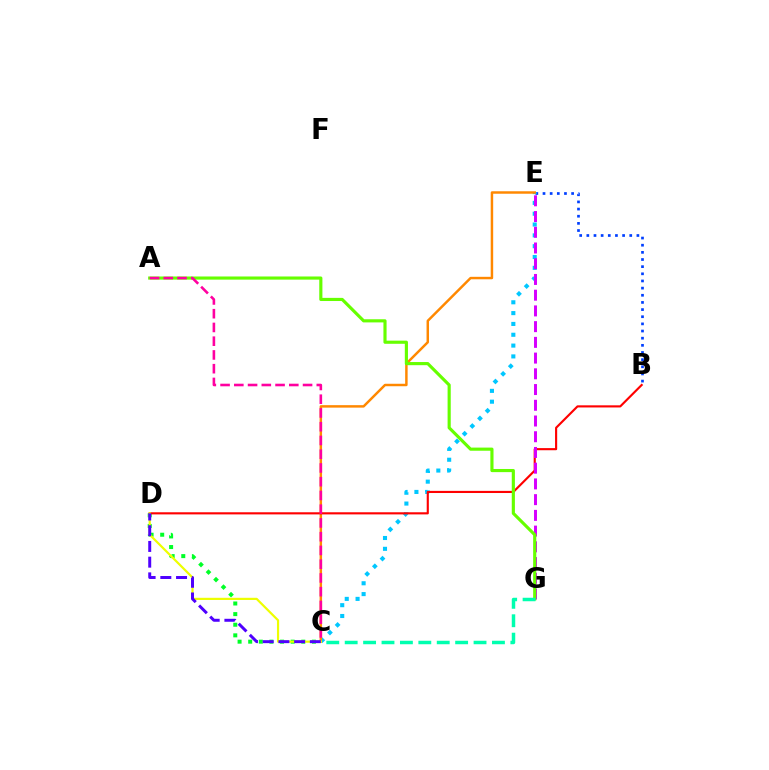{('B', 'E'): [{'color': '#003fff', 'line_style': 'dotted', 'thickness': 1.94}], ('C', 'E'): [{'color': '#00c7ff', 'line_style': 'dotted', 'thickness': 2.94}, {'color': '#ff8800', 'line_style': 'solid', 'thickness': 1.78}], ('C', 'D'): [{'color': '#00ff27', 'line_style': 'dotted', 'thickness': 2.88}, {'color': '#eeff00', 'line_style': 'solid', 'thickness': 1.58}, {'color': '#4f00ff', 'line_style': 'dashed', 'thickness': 2.14}], ('B', 'D'): [{'color': '#ff0000', 'line_style': 'solid', 'thickness': 1.54}], ('E', 'G'): [{'color': '#d600ff', 'line_style': 'dashed', 'thickness': 2.14}], ('A', 'G'): [{'color': '#66ff00', 'line_style': 'solid', 'thickness': 2.26}], ('A', 'C'): [{'color': '#ff00a0', 'line_style': 'dashed', 'thickness': 1.87}], ('C', 'G'): [{'color': '#00ffaf', 'line_style': 'dashed', 'thickness': 2.5}]}